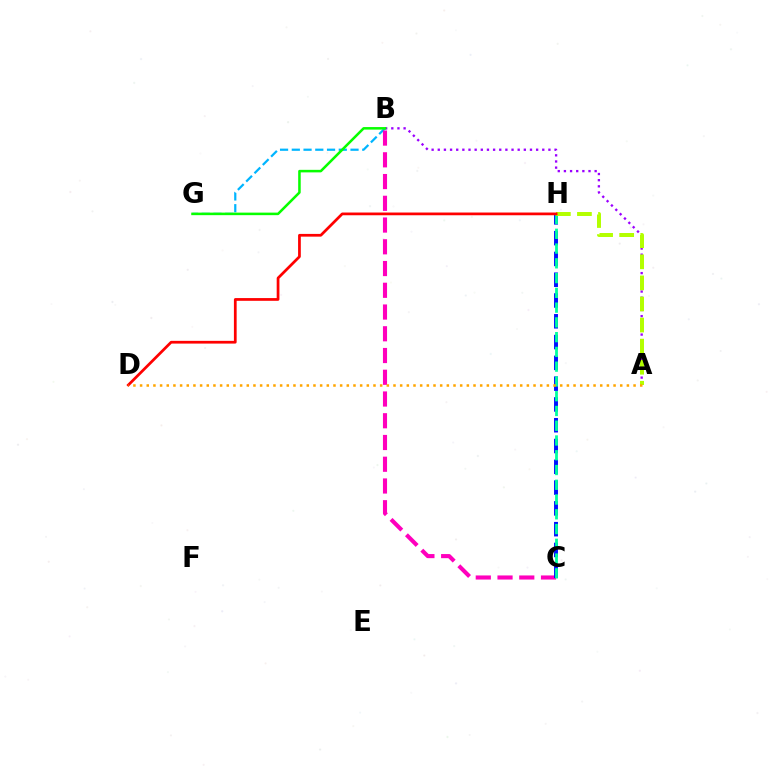{('B', 'G'): [{'color': '#00b5ff', 'line_style': 'dashed', 'thickness': 1.6}, {'color': '#08ff00', 'line_style': 'solid', 'thickness': 1.83}], ('A', 'B'): [{'color': '#9b00ff', 'line_style': 'dotted', 'thickness': 1.67}], ('B', 'C'): [{'color': '#ff00bd', 'line_style': 'dashed', 'thickness': 2.95}], ('C', 'H'): [{'color': '#0010ff', 'line_style': 'dashed', 'thickness': 2.82}, {'color': '#00ff9d', 'line_style': 'dashed', 'thickness': 2.01}], ('A', 'H'): [{'color': '#b3ff00', 'line_style': 'dashed', 'thickness': 2.86}], ('D', 'H'): [{'color': '#ff0000', 'line_style': 'solid', 'thickness': 1.97}], ('A', 'D'): [{'color': '#ffa500', 'line_style': 'dotted', 'thickness': 1.81}]}